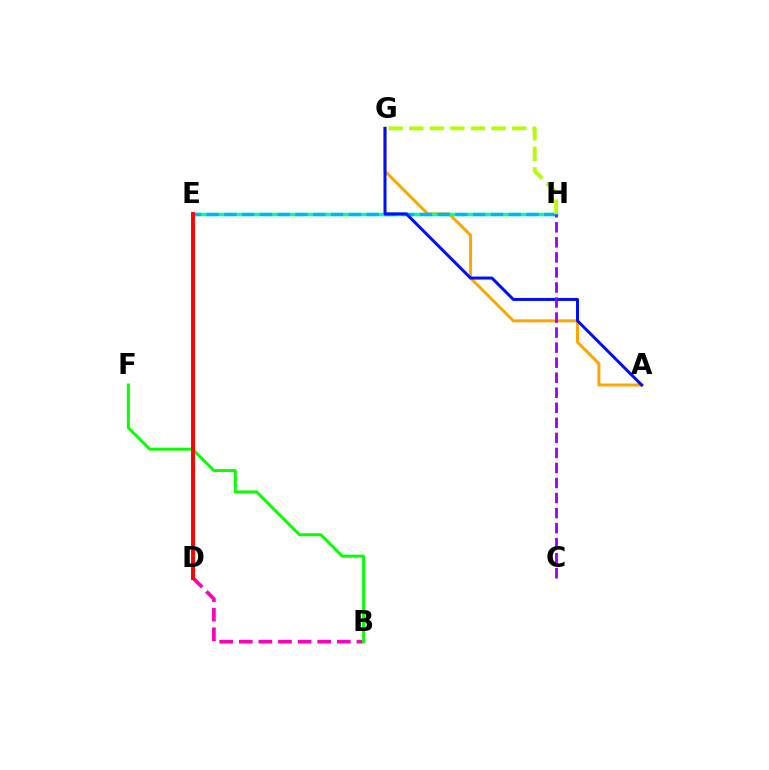{('A', 'G'): [{'color': '#ffa500', 'line_style': 'solid', 'thickness': 2.15}, {'color': '#0010ff', 'line_style': 'solid', 'thickness': 2.17}], ('B', 'D'): [{'color': '#ff00bd', 'line_style': 'dashed', 'thickness': 2.66}], ('B', 'F'): [{'color': '#08ff00', 'line_style': 'solid', 'thickness': 2.14}], ('E', 'H'): [{'color': '#00ff9d', 'line_style': 'solid', 'thickness': 2.47}, {'color': '#00b5ff', 'line_style': 'dashed', 'thickness': 2.41}], ('C', 'H'): [{'color': '#9b00ff', 'line_style': 'dashed', 'thickness': 2.04}], ('G', 'H'): [{'color': '#b3ff00', 'line_style': 'dashed', 'thickness': 2.79}], ('D', 'E'): [{'color': '#ff0000', 'line_style': 'solid', 'thickness': 2.81}]}